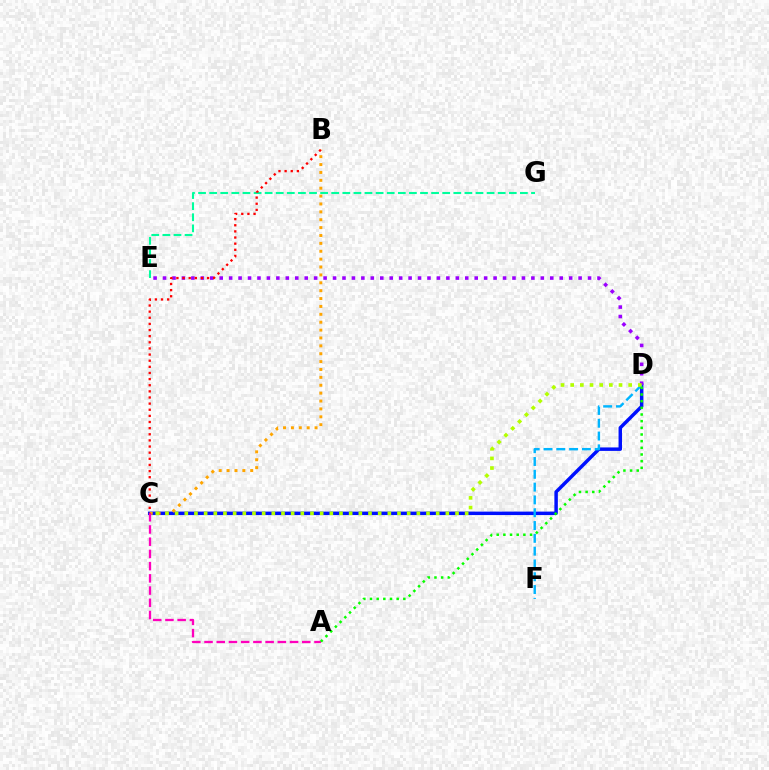{('C', 'D'): [{'color': '#0010ff', 'line_style': 'solid', 'thickness': 2.5}, {'color': '#b3ff00', 'line_style': 'dotted', 'thickness': 2.63}], ('D', 'E'): [{'color': '#9b00ff', 'line_style': 'dotted', 'thickness': 2.57}], ('B', 'C'): [{'color': '#ffa500', 'line_style': 'dotted', 'thickness': 2.14}, {'color': '#ff0000', 'line_style': 'dotted', 'thickness': 1.67}], ('D', 'F'): [{'color': '#00b5ff', 'line_style': 'dashed', 'thickness': 1.74}], ('A', 'C'): [{'color': '#ff00bd', 'line_style': 'dashed', 'thickness': 1.66}], ('E', 'G'): [{'color': '#00ff9d', 'line_style': 'dashed', 'thickness': 1.51}], ('A', 'D'): [{'color': '#08ff00', 'line_style': 'dotted', 'thickness': 1.81}]}